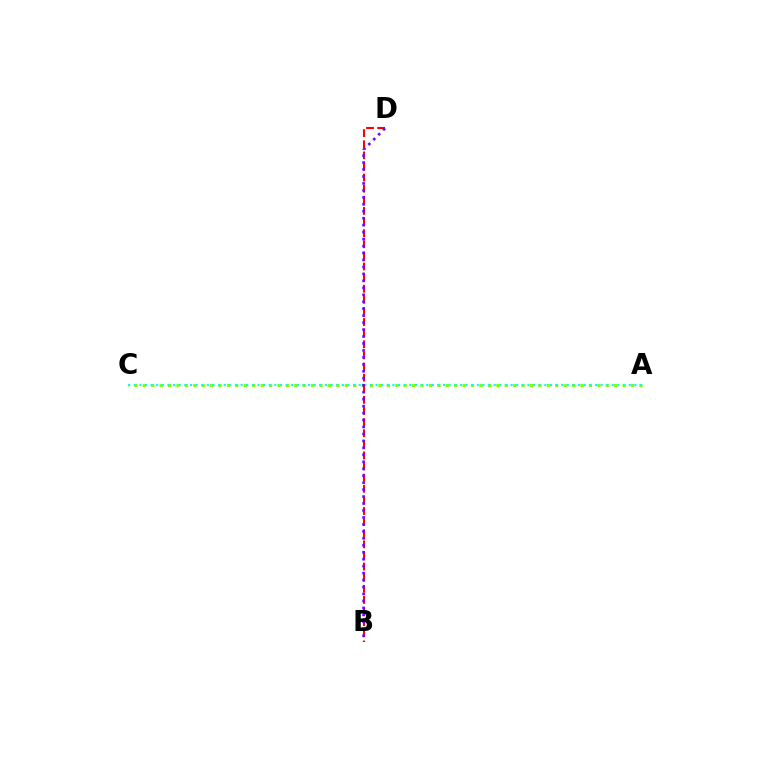{('A', 'C'): [{'color': '#84ff00', 'line_style': 'dotted', 'thickness': 2.29}, {'color': '#00fff6', 'line_style': 'dotted', 'thickness': 1.53}], ('B', 'D'): [{'color': '#ff0000', 'line_style': 'dashed', 'thickness': 1.51}, {'color': '#7200ff', 'line_style': 'dotted', 'thickness': 1.89}]}